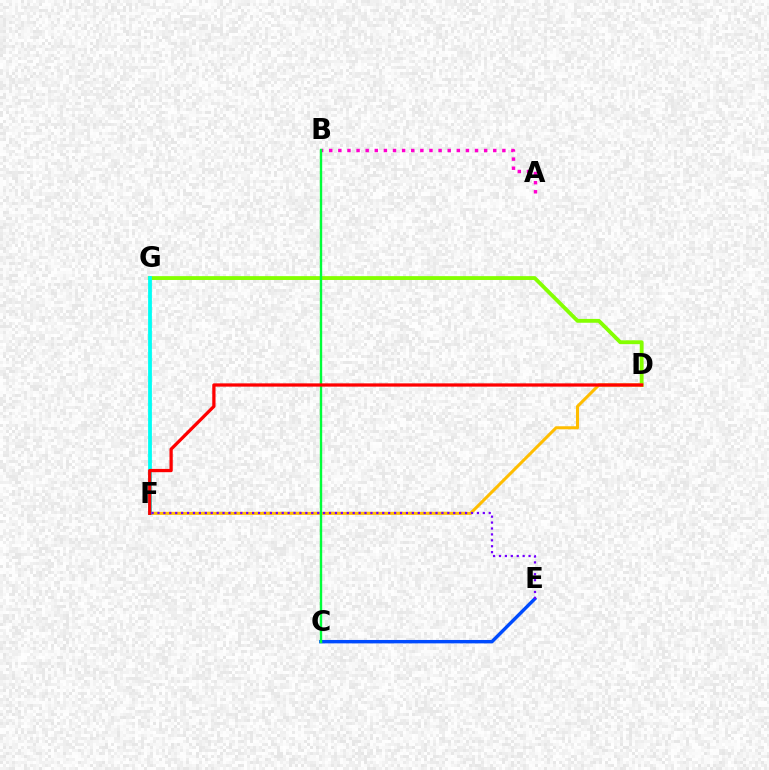{('D', 'G'): [{'color': '#84ff00', 'line_style': 'solid', 'thickness': 2.76}], ('D', 'F'): [{'color': '#ffbd00', 'line_style': 'solid', 'thickness': 2.19}, {'color': '#ff0000', 'line_style': 'solid', 'thickness': 2.35}], ('A', 'B'): [{'color': '#ff00cf', 'line_style': 'dotted', 'thickness': 2.48}], ('C', 'E'): [{'color': '#004bff', 'line_style': 'solid', 'thickness': 2.46}], ('B', 'C'): [{'color': '#00ff39', 'line_style': 'solid', 'thickness': 1.72}], ('F', 'G'): [{'color': '#00fff6', 'line_style': 'solid', 'thickness': 2.73}], ('E', 'F'): [{'color': '#7200ff', 'line_style': 'dotted', 'thickness': 1.61}]}